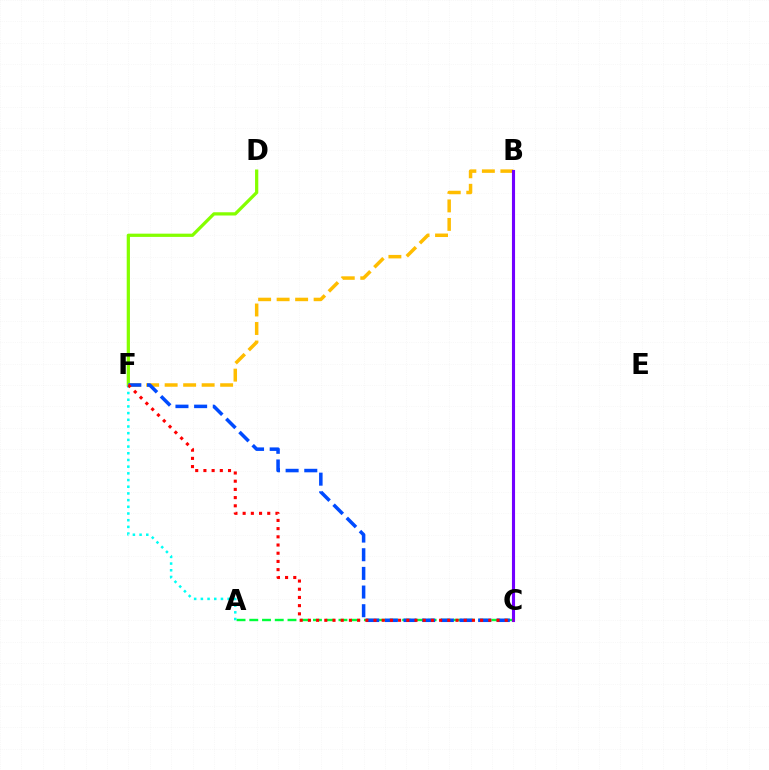{('D', 'F'): [{'color': '#84ff00', 'line_style': 'solid', 'thickness': 2.34}], ('A', 'C'): [{'color': '#00ff39', 'line_style': 'dashed', 'thickness': 1.73}], ('B', 'F'): [{'color': '#ffbd00', 'line_style': 'dashed', 'thickness': 2.51}], ('B', 'C'): [{'color': '#ff00cf', 'line_style': 'dashed', 'thickness': 2.15}, {'color': '#7200ff', 'line_style': 'solid', 'thickness': 2.24}], ('C', 'F'): [{'color': '#004bff', 'line_style': 'dashed', 'thickness': 2.53}, {'color': '#ff0000', 'line_style': 'dotted', 'thickness': 2.23}], ('A', 'F'): [{'color': '#00fff6', 'line_style': 'dotted', 'thickness': 1.82}]}